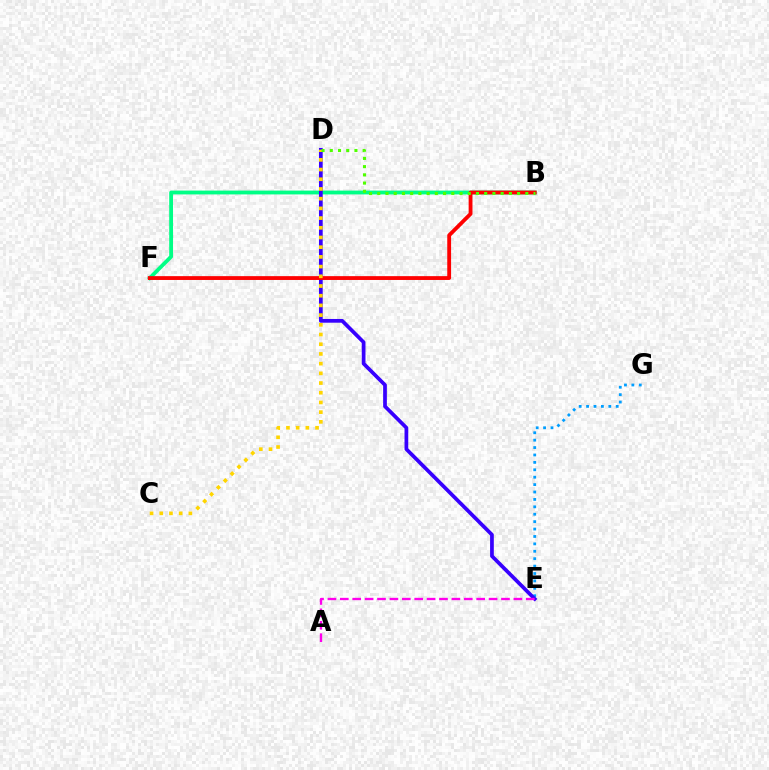{('B', 'F'): [{'color': '#00ff86', 'line_style': 'solid', 'thickness': 2.76}, {'color': '#ff0000', 'line_style': 'solid', 'thickness': 2.76}], ('E', 'G'): [{'color': '#009eff', 'line_style': 'dotted', 'thickness': 2.01}], ('D', 'E'): [{'color': '#3700ff', 'line_style': 'solid', 'thickness': 2.68}], ('A', 'E'): [{'color': '#ff00ed', 'line_style': 'dashed', 'thickness': 1.68}], ('C', 'D'): [{'color': '#ffd500', 'line_style': 'dotted', 'thickness': 2.64}], ('B', 'D'): [{'color': '#4fff00', 'line_style': 'dotted', 'thickness': 2.23}]}